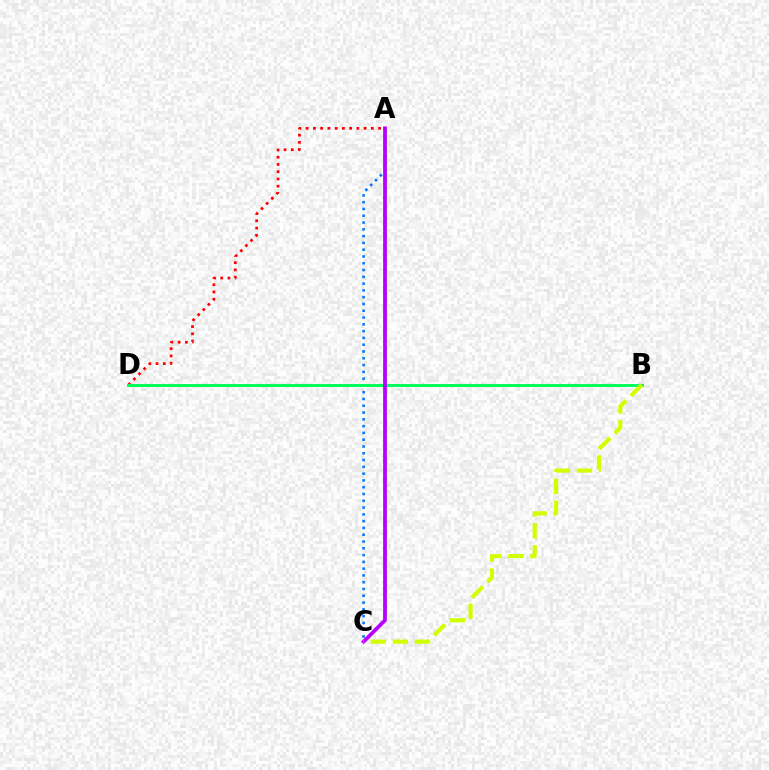{('A', 'D'): [{'color': '#ff0000', 'line_style': 'dotted', 'thickness': 1.97}], ('A', 'C'): [{'color': '#0074ff', 'line_style': 'dotted', 'thickness': 1.84}, {'color': '#b900ff', 'line_style': 'solid', 'thickness': 2.71}], ('B', 'D'): [{'color': '#00ff5c', 'line_style': 'solid', 'thickness': 2.14}], ('B', 'C'): [{'color': '#d1ff00', 'line_style': 'dashed', 'thickness': 2.99}]}